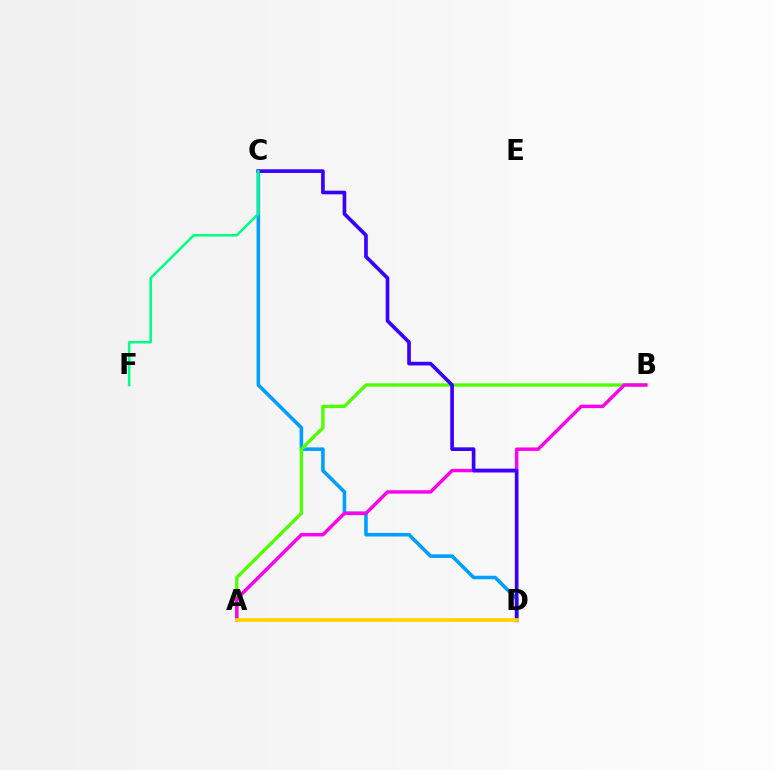{('C', 'D'): [{'color': '#009eff', 'line_style': 'solid', 'thickness': 2.57}, {'color': '#3700ff', 'line_style': 'solid', 'thickness': 2.63}], ('A', 'B'): [{'color': '#4fff00', 'line_style': 'solid', 'thickness': 2.4}, {'color': '#ff00ed', 'line_style': 'solid', 'thickness': 2.46}], ('C', 'F'): [{'color': '#00ff86', 'line_style': 'solid', 'thickness': 1.83}], ('A', 'D'): [{'color': '#ff0000', 'line_style': 'solid', 'thickness': 1.59}, {'color': '#ffd500', 'line_style': 'solid', 'thickness': 2.71}]}